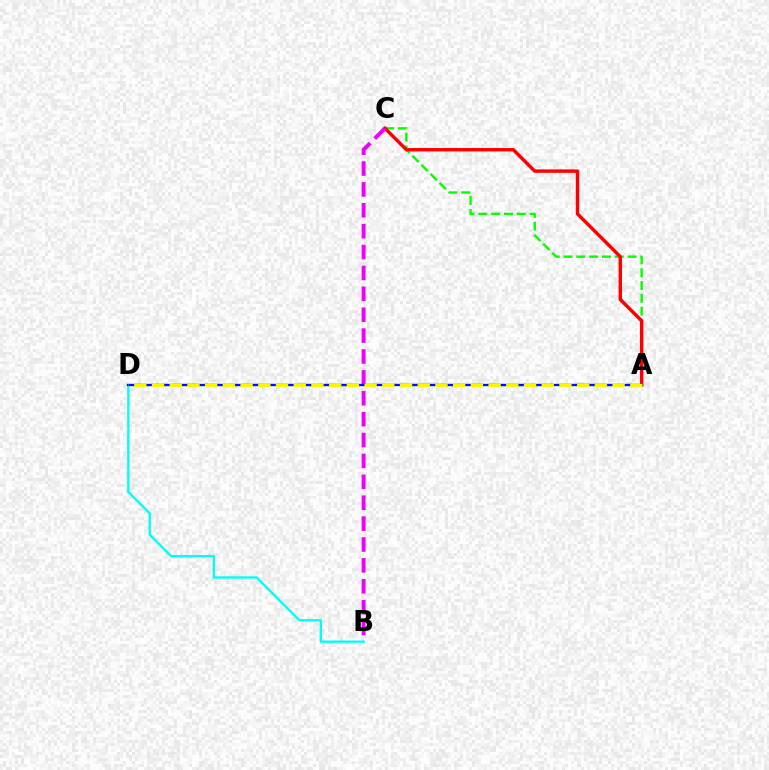{('A', 'C'): [{'color': '#08ff00', 'line_style': 'dashed', 'thickness': 1.74}, {'color': '#ff0000', 'line_style': 'solid', 'thickness': 2.46}], ('B', 'D'): [{'color': '#00fff6', 'line_style': 'solid', 'thickness': 1.69}], ('B', 'C'): [{'color': '#ee00ff', 'line_style': 'dashed', 'thickness': 2.84}], ('A', 'D'): [{'color': '#0010ff', 'line_style': 'solid', 'thickness': 1.69}, {'color': '#fcf500', 'line_style': 'dashed', 'thickness': 2.41}]}